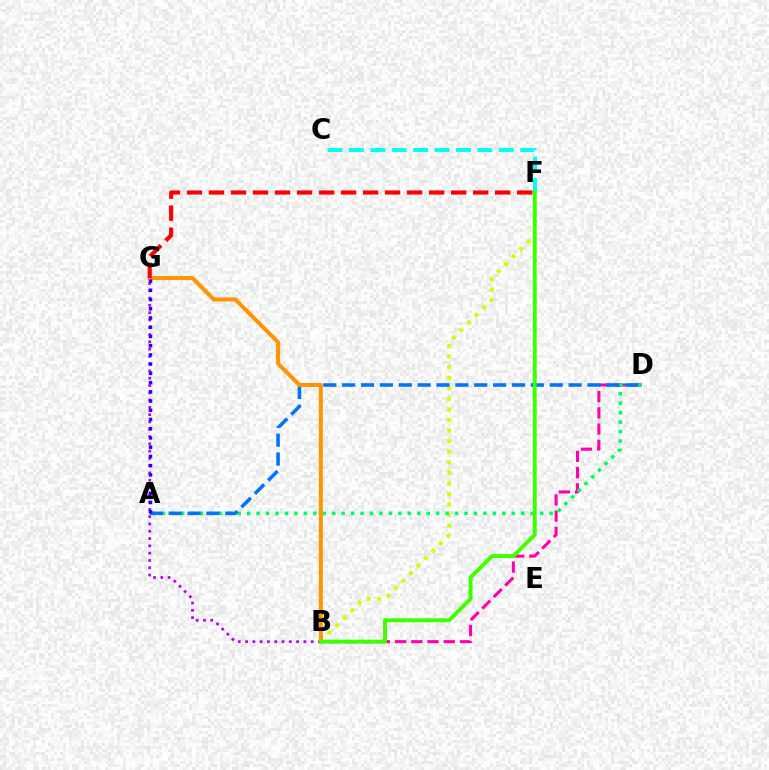{('B', 'F'): [{'color': '#d1ff00', 'line_style': 'dotted', 'thickness': 2.87}, {'color': '#3dff00', 'line_style': 'solid', 'thickness': 2.82}], ('B', 'D'): [{'color': '#ff00ac', 'line_style': 'dashed', 'thickness': 2.21}], ('A', 'D'): [{'color': '#00ff5c', 'line_style': 'dotted', 'thickness': 2.57}, {'color': '#0074ff', 'line_style': 'dashed', 'thickness': 2.56}], ('B', 'G'): [{'color': '#b900ff', 'line_style': 'dotted', 'thickness': 1.98}, {'color': '#ff9400', 'line_style': 'solid', 'thickness': 2.88}], ('C', 'F'): [{'color': '#00fff6', 'line_style': 'dashed', 'thickness': 2.91}], ('A', 'G'): [{'color': '#2500ff', 'line_style': 'dotted', 'thickness': 2.51}], ('F', 'G'): [{'color': '#ff0000', 'line_style': 'dashed', 'thickness': 2.99}]}